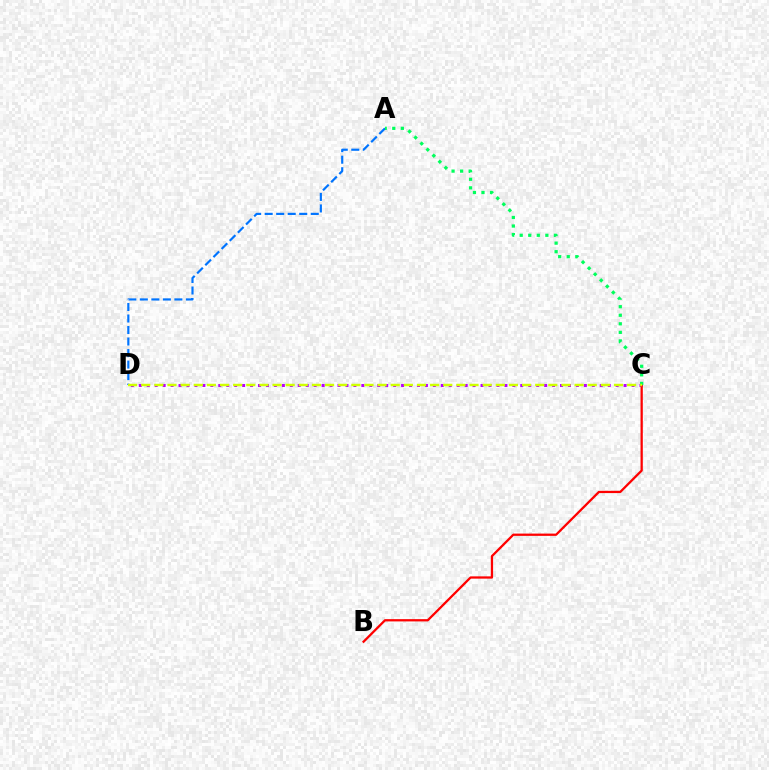{('A', 'D'): [{'color': '#0074ff', 'line_style': 'dashed', 'thickness': 1.57}], ('C', 'D'): [{'color': '#b900ff', 'line_style': 'dotted', 'thickness': 2.16}, {'color': '#d1ff00', 'line_style': 'dashed', 'thickness': 1.78}], ('B', 'C'): [{'color': '#ff0000', 'line_style': 'solid', 'thickness': 1.64}], ('A', 'C'): [{'color': '#00ff5c', 'line_style': 'dotted', 'thickness': 2.32}]}